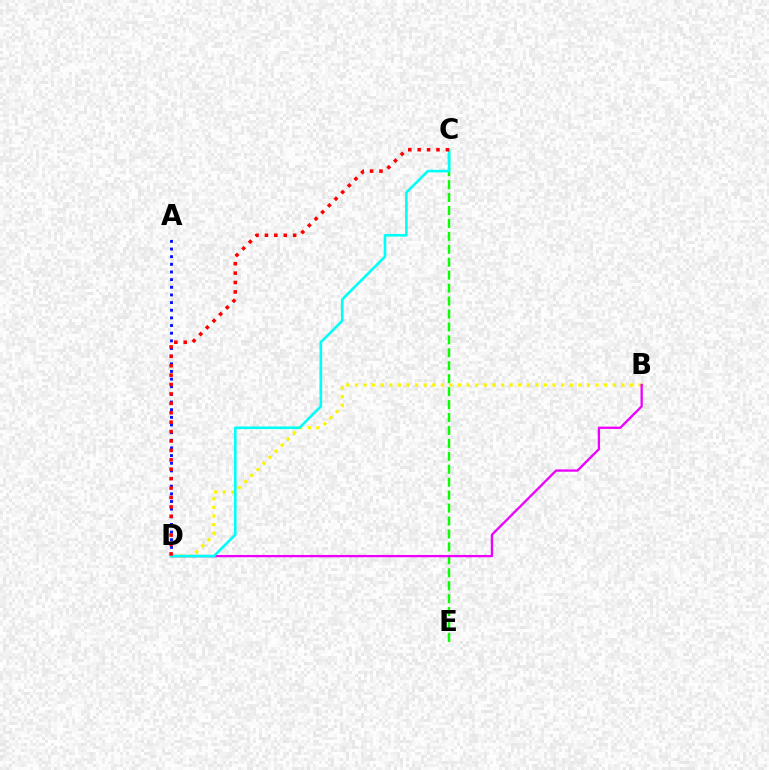{('A', 'D'): [{'color': '#0010ff', 'line_style': 'dotted', 'thickness': 2.08}], ('C', 'E'): [{'color': '#08ff00', 'line_style': 'dashed', 'thickness': 1.76}], ('B', 'D'): [{'color': '#fcf500', 'line_style': 'dotted', 'thickness': 2.33}, {'color': '#ee00ff', 'line_style': 'solid', 'thickness': 1.67}], ('C', 'D'): [{'color': '#00fff6', 'line_style': 'solid', 'thickness': 1.89}, {'color': '#ff0000', 'line_style': 'dotted', 'thickness': 2.56}]}